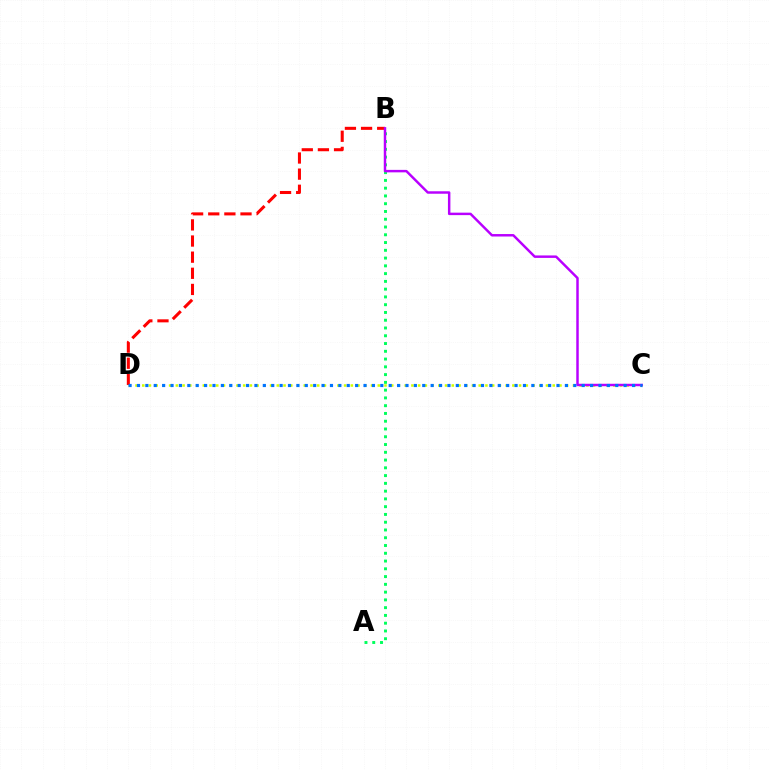{('A', 'B'): [{'color': '#00ff5c', 'line_style': 'dotted', 'thickness': 2.11}], ('C', 'D'): [{'color': '#d1ff00', 'line_style': 'dotted', 'thickness': 1.83}, {'color': '#0074ff', 'line_style': 'dotted', 'thickness': 2.28}], ('B', 'D'): [{'color': '#ff0000', 'line_style': 'dashed', 'thickness': 2.19}], ('B', 'C'): [{'color': '#b900ff', 'line_style': 'solid', 'thickness': 1.77}]}